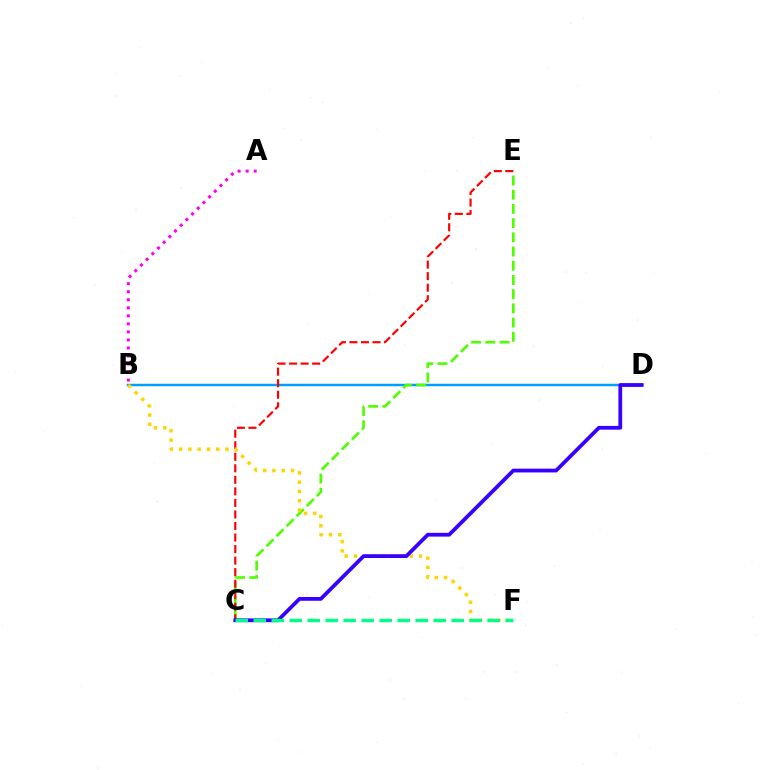{('B', 'D'): [{'color': '#009eff', 'line_style': 'solid', 'thickness': 1.77}], ('C', 'E'): [{'color': '#4fff00', 'line_style': 'dashed', 'thickness': 1.93}, {'color': '#ff0000', 'line_style': 'dashed', 'thickness': 1.57}], ('B', 'F'): [{'color': '#ffd500', 'line_style': 'dotted', 'thickness': 2.52}], ('A', 'B'): [{'color': '#ff00ed', 'line_style': 'dotted', 'thickness': 2.18}], ('C', 'D'): [{'color': '#3700ff', 'line_style': 'solid', 'thickness': 2.72}], ('C', 'F'): [{'color': '#00ff86', 'line_style': 'dashed', 'thickness': 2.44}]}